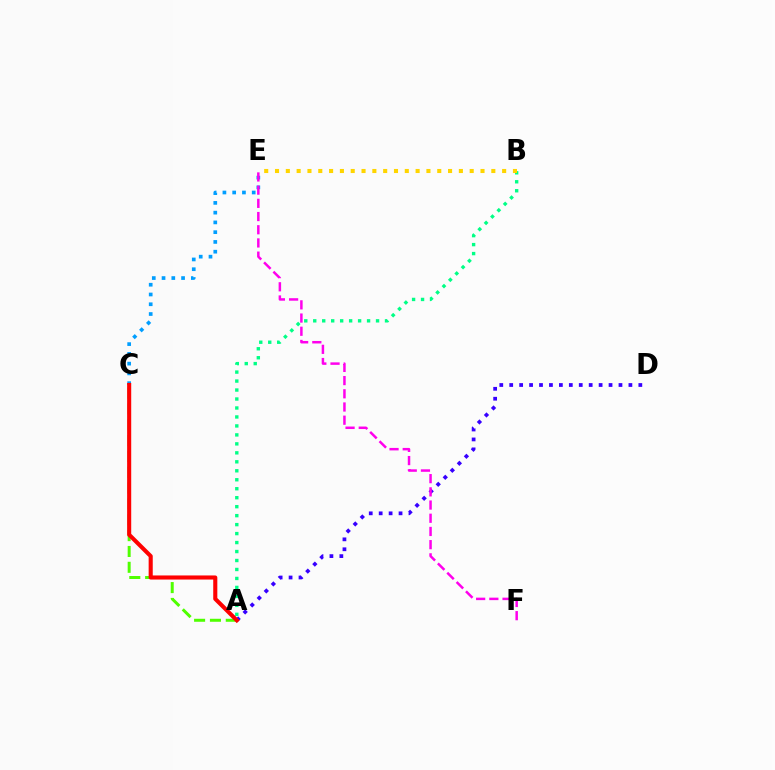{('A', 'C'): [{'color': '#4fff00', 'line_style': 'dashed', 'thickness': 2.15}, {'color': '#ff0000', 'line_style': 'solid', 'thickness': 2.95}], ('C', 'E'): [{'color': '#009eff', 'line_style': 'dotted', 'thickness': 2.65}], ('A', 'D'): [{'color': '#3700ff', 'line_style': 'dotted', 'thickness': 2.7}], ('E', 'F'): [{'color': '#ff00ed', 'line_style': 'dashed', 'thickness': 1.79}], ('A', 'B'): [{'color': '#00ff86', 'line_style': 'dotted', 'thickness': 2.44}], ('B', 'E'): [{'color': '#ffd500', 'line_style': 'dotted', 'thickness': 2.94}]}